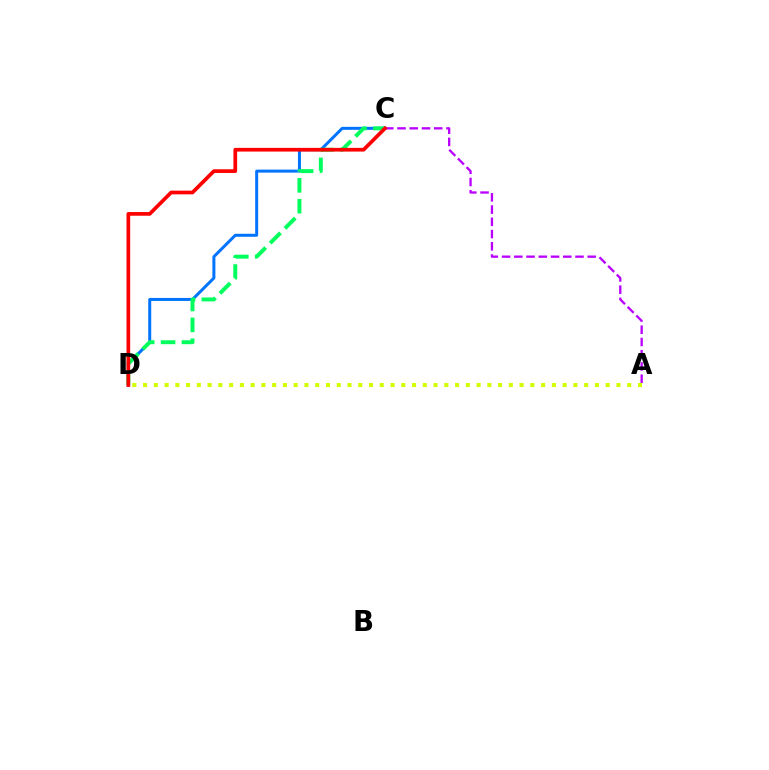{('C', 'D'): [{'color': '#0074ff', 'line_style': 'solid', 'thickness': 2.15}, {'color': '#00ff5c', 'line_style': 'dashed', 'thickness': 2.84}, {'color': '#ff0000', 'line_style': 'solid', 'thickness': 2.66}], ('A', 'C'): [{'color': '#b900ff', 'line_style': 'dashed', 'thickness': 1.66}], ('A', 'D'): [{'color': '#d1ff00', 'line_style': 'dotted', 'thickness': 2.92}]}